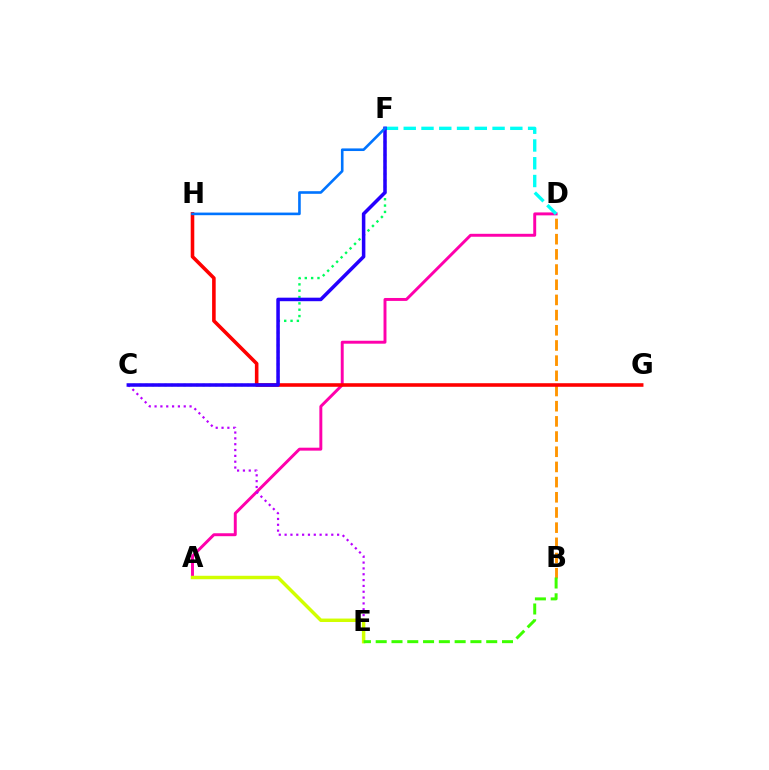{('B', 'D'): [{'color': '#ff9400', 'line_style': 'dashed', 'thickness': 2.06}], ('C', 'F'): [{'color': '#00ff5c', 'line_style': 'dotted', 'thickness': 1.72}, {'color': '#2500ff', 'line_style': 'solid', 'thickness': 2.54}], ('A', 'D'): [{'color': '#ff00ac', 'line_style': 'solid', 'thickness': 2.12}], ('D', 'F'): [{'color': '#00fff6', 'line_style': 'dashed', 'thickness': 2.41}], ('C', 'E'): [{'color': '#b900ff', 'line_style': 'dotted', 'thickness': 1.58}], ('G', 'H'): [{'color': '#ff0000', 'line_style': 'solid', 'thickness': 2.58}], ('A', 'E'): [{'color': '#d1ff00', 'line_style': 'solid', 'thickness': 2.49}], ('F', 'H'): [{'color': '#0074ff', 'line_style': 'solid', 'thickness': 1.88}], ('B', 'E'): [{'color': '#3dff00', 'line_style': 'dashed', 'thickness': 2.14}]}